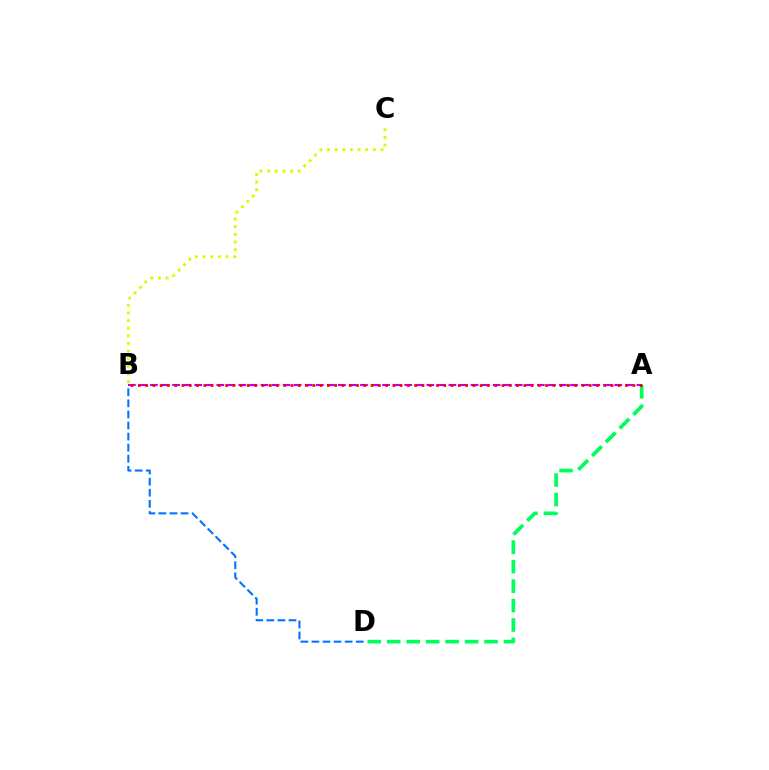{('A', 'D'): [{'color': '#00ff5c', 'line_style': 'dashed', 'thickness': 2.64}], ('B', 'C'): [{'color': '#d1ff00', 'line_style': 'dotted', 'thickness': 2.08}], ('A', 'B'): [{'color': '#b900ff', 'line_style': 'dashed', 'thickness': 1.5}, {'color': '#ff0000', 'line_style': 'dotted', 'thickness': 1.98}], ('B', 'D'): [{'color': '#0074ff', 'line_style': 'dashed', 'thickness': 1.51}]}